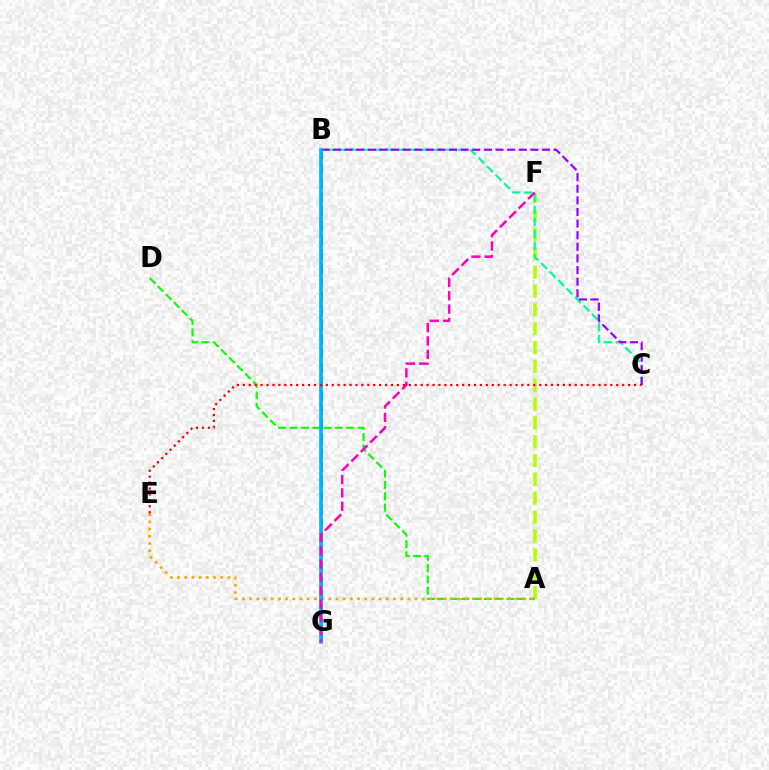{('A', 'F'): [{'color': '#b3ff00', 'line_style': 'dashed', 'thickness': 2.56}], ('A', 'D'): [{'color': '#08ff00', 'line_style': 'dashed', 'thickness': 1.54}], ('B', 'C'): [{'color': '#00ff9d', 'line_style': 'dashed', 'thickness': 1.63}, {'color': '#9b00ff', 'line_style': 'dashed', 'thickness': 1.58}], ('A', 'E'): [{'color': '#ffa500', 'line_style': 'dotted', 'thickness': 1.95}], ('B', 'G'): [{'color': '#0010ff', 'line_style': 'dashed', 'thickness': 1.93}, {'color': '#00b5ff', 'line_style': 'solid', 'thickness': 2.63}], ('F', 'G'): [{'color': '#ff00bd', 'line_style': 'dashed', 'thickness': 1.81}], ('C', 'E'): [{'color': '#ff0000', 'line_style': 'dotted', 'thickness': 1.61}]}